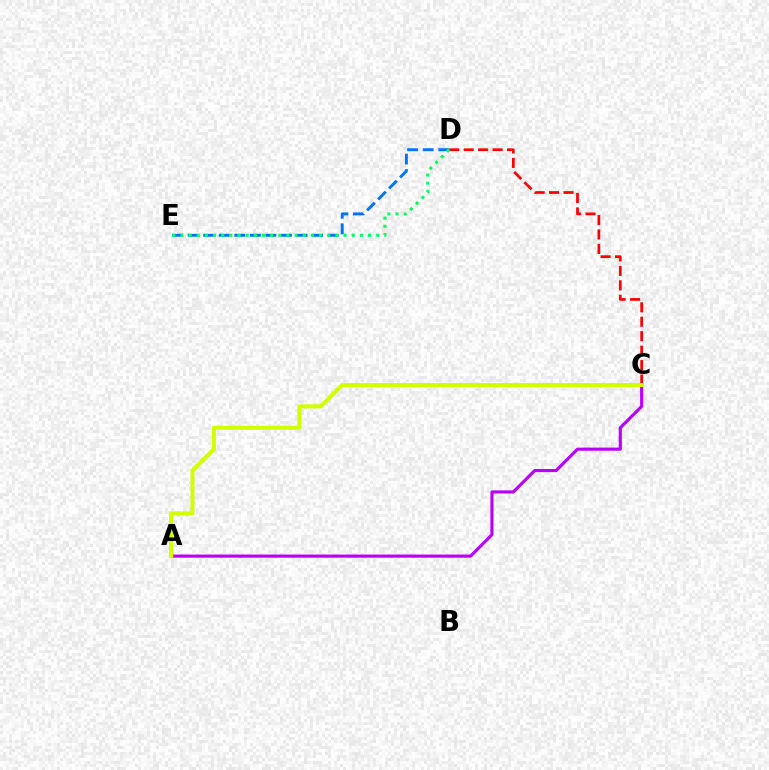{('C', 'D'): [{'color': '#ff0000', 'line_style': 'dashed', 'thickness': 1.96}], ('A', 'C'): [{'color': '#b900ff', 'line_style': 'solid', 'thickness': 2.25}, {'color': '#d1ff00', 'line_style': 'solid', 'thickness': 2.91}], ('D', 'E'): [{'color': '#0074ff', 'line_style': 'dashed', 'thickness': 2.11}, {'color': '#00ff5c', 'line_style': 'dotted', 'thickness': 2.22}]}